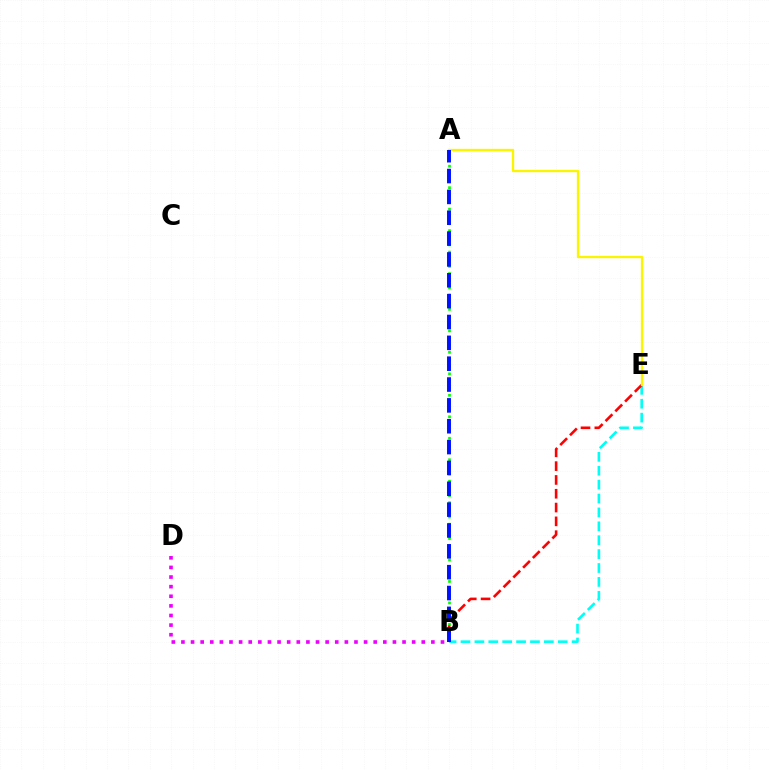{('A', 'B'): [{'color': '#08ff00', 'line_style': 'dotted', 'thickness': 1.95}, {'color': '#0010ff', 'line_style': 'dashed', 'thickness': 2.83}], ('B', 'E'): [{'color': '#00fff6', 'line_style': 'dashed', 'thickness': 1.89}, {'color': '#ff0000', 'line_style': 'dashed', 'thickness': 1.88}], ('A', 'E'): [{'color': '#fcf500', 'line_style': 'solid', 'thickness': 1.68}], ('B', 'D'): [{'color': '#ee00ff', 'line_style': 'dotted', 'thickness': 2.61}]}